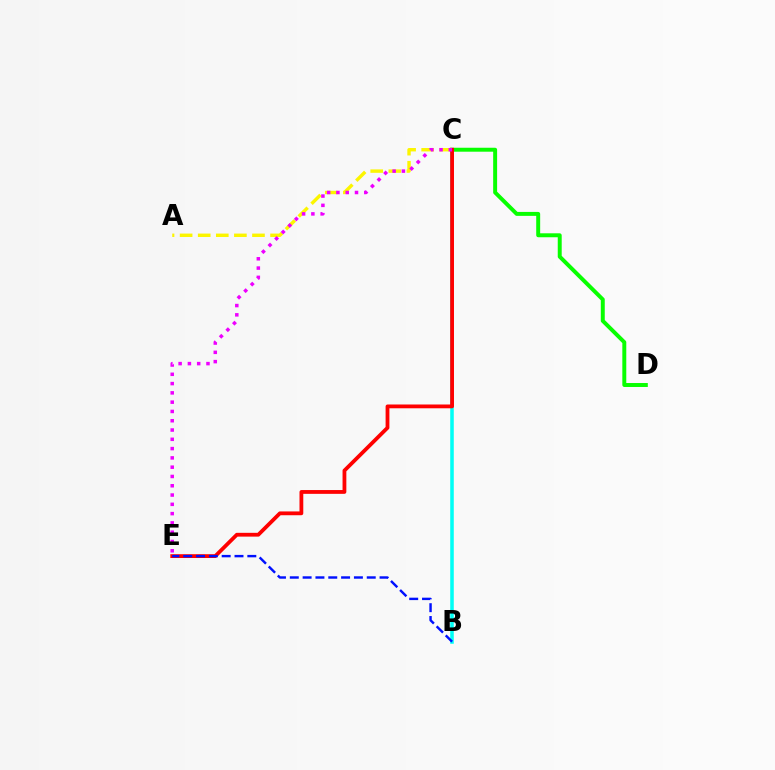{('C', 'D'): [{'color': '#08ff00', 'line_style': 'solid', 'thickness': 2.84}], ('A', 'C'): [{'color': '#fcf500', 'line_style': 'dashed', 'thickness': 2.46}], ('B', 'C'): [{'color': '#00fff6', 'line_style': 'solid', 'thickness': 2.55}], ('C', 'E'): [{'color': '#ff0000', 'line_style': 'solid', 'thickness': 2.73}, {'color': '#ee00ff', 'line_style': 'dotted', 'thickness': 2.52}], ('B', 'E'): [{'color': '#0010ff', 'line_style': 'dashed', 'thickness': 1.74}]}